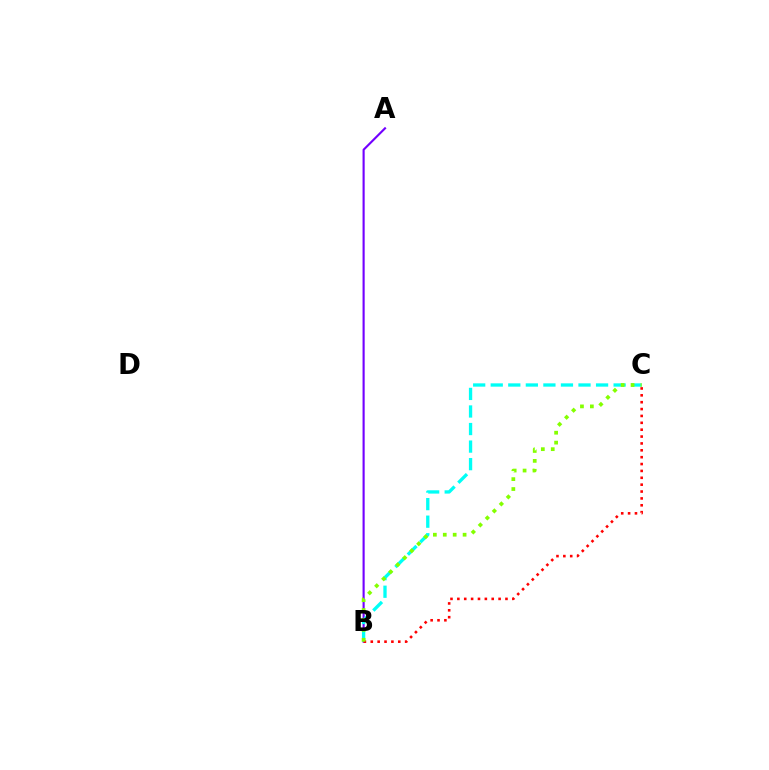{('A', 'B'): [{'color': '#7200ff', 'line_style': 'solid', 'thickness': 1.53}], ('B', 'C'): [{'color': '#00fff6', 'line_style': 'dashed', 'thickness': 2.38}, {'color': '#ff0000', 'line_style': 'dotted', 'thickness': 1.87}, {'color': '#84ff00', 'line_style': 'dotted', 'thickness': 2.69}]}